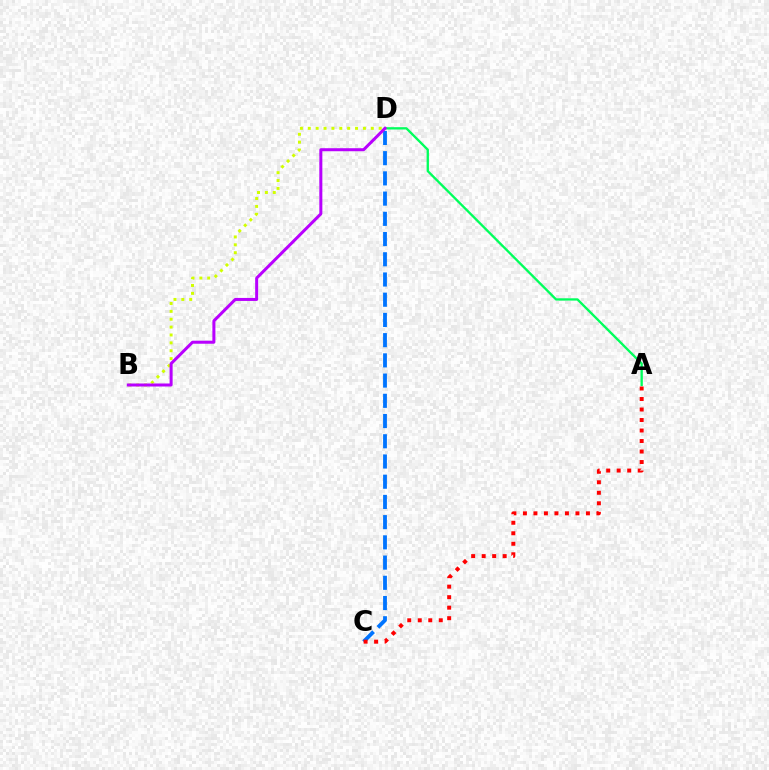{('B', 'D'): [{'color': '#d1ff00', 'line_style': 'dotted', 'thickness': 2.14}, {'color': '#b900ff', 'line_style': 'solid', 'thickness': 2.17}], ('A', 'D'): [{'color': '#00ff5c', 'line_style': 'solid', 'thickness': 1.68}], ('C', 'D'): [{'color': '#0074ff', 'line_style': 'dashed', 'thickness': 2.75}], ('A', 'C'): [{'color': '#ff0000', 'line_style': 'dotted', 'thickness': 2.85}]}